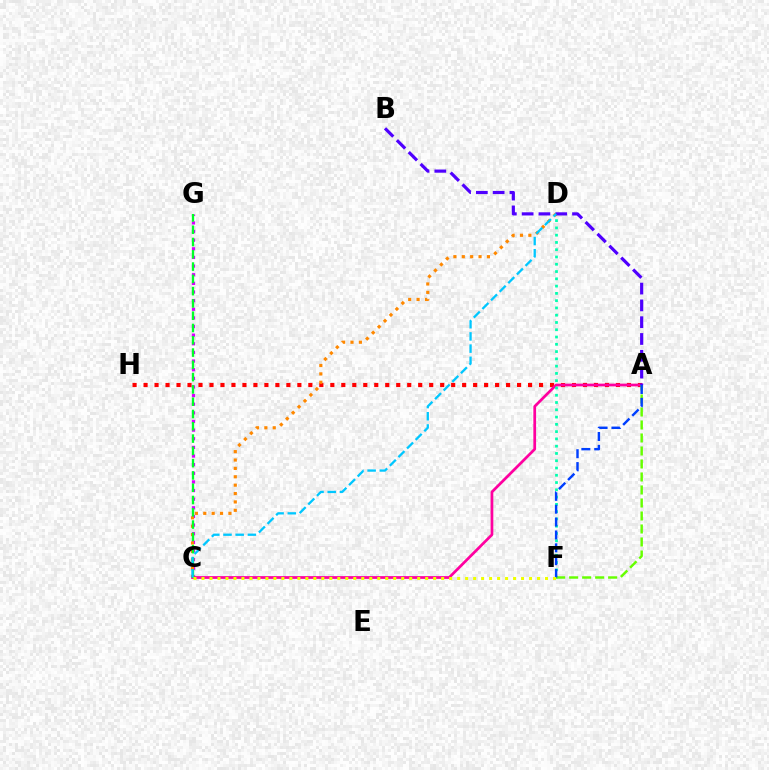{('A', 'H'): [{'color': '#ff0000', 'line_style': 'dotted', 'thickness': 2.98}], ('C', 'G'): [{'color': '#d600ff', 'line_style': 'dotted', 'thickness': 2.35}, {'color': '#00ff27', 'line_style': 'dashed', 'thickness': 1.67}], ('C', 'D'): [{'color': '#ff8800', 'line_style': 'dotted', 'thickness': 2.28}, {'color': '#00c7ff', 'line_style': 'dashed', 'thickness': 1.66}], ('A', 'C'): [{'color': '#ff00a0', 'line_style': 'solid', 'thickness': 1.97}], ('D', 'F'): [{'color': '#00ffaf', 'line_style': 'dotted', 'thickness': 1.98}], ('A', 'F'): [{'color': '#66ff00', 'line_style': 'dashed', 'thickness': 1.77}, {'color': '#003fff', 'line_style': 'dashed', 'thickness': 1.75}], ('A', 'B'): [{'color': '#4f00ff', 'line_style': 'dashed', 'thickness': 2.28}], ('C', 'F'): [{'color': '#eeff00', 'line_style': 'dotted', 'thickness': 2.17}]}